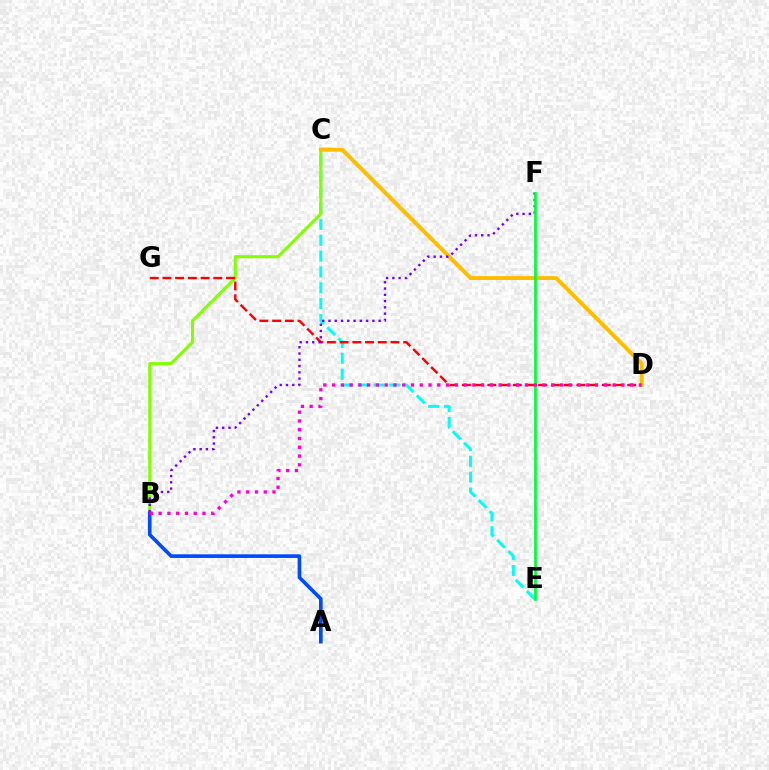{('C', 'E'): [{'color': '#00fff6', 'line_style': 'dashed', 'thickness': 2.16}], ('B', 'C'): [{'color': '#84ff00', 'line_style': 'solid', 'thickness': 2.19}], ('D', 'G'): [{'color': '#ff0000', 'line_style': 'dashed', 'thickness': 1.73}], ('C', 'D'): [{'color': '#ffbd00', 'line_style': 'solid', 'thickness': 2.82}], ('A', 'B'): [{'color': '#004bff', 'line_style': 'solid', 'thickness': 2.63}], ('B', 'F'): [{'color': '#7200ff', 'line_style': 'dotted', 'thickness': 1.7}], ('E', 'F'): [{'color': '#00ff39', 'line_style': 'solid', 'thickness': 1.96}], ('B', 'D'): [{'color': '#ff00cf', 'line_style': 'dotted', 'thickness': 2.38}]}